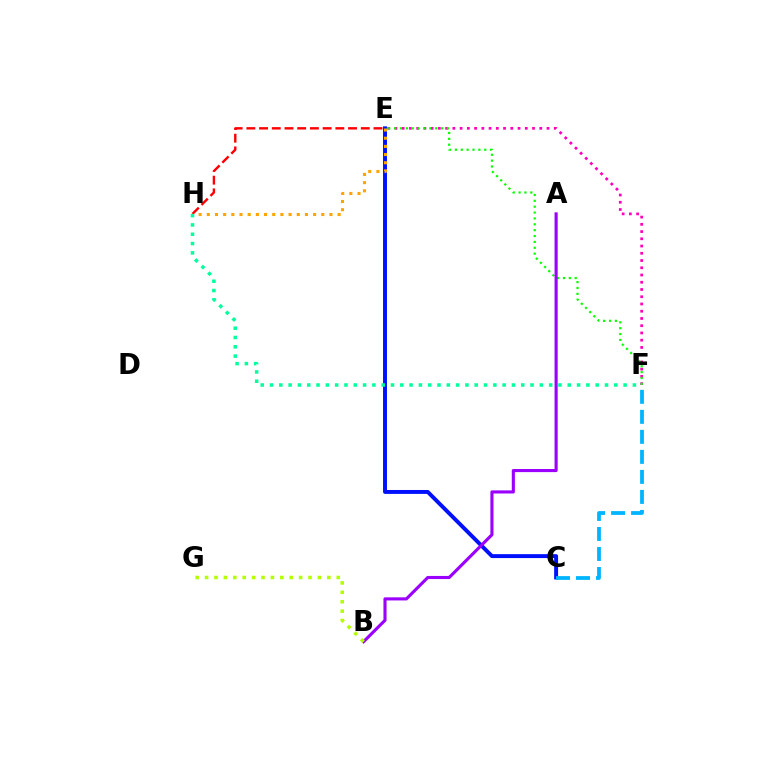{('E', 'F'): [{'color': '#ff00bd', 'line_style': 'dotted', 'thickness': 1.97}, {'color': '#08ff00', 'line_style': 'dotted', 'thickness': 1.59}], ('C', 'E'): [{'color': '#0010ff', 'line_style': 'solid', 'thickness': 2.83}], ('E', 'H'): [{'color': '#ffa500', 'line_style': 'dotted', 'thickness': 2.22}, {'color': '#ff0000', 'line_style': 'dashed', 'thickness': 1.73}], ('C', 'F'): [{'color': '#00b5ff', 'line_style': 'dashed', 'thickness': 2.72}], ('F', 'H'): [{'color': '#00ff9d', 'line_style': 'dotted', 'thickness': 2.53}], ('A', 'B'): [{'color': '#9b00ff', 'line_style': 'solid', 'thickness': 2.24}], ('B', 'G'): [{'color': '#b3ff00', 'line_style': 'dotted', 'thickness': 2.56}]}